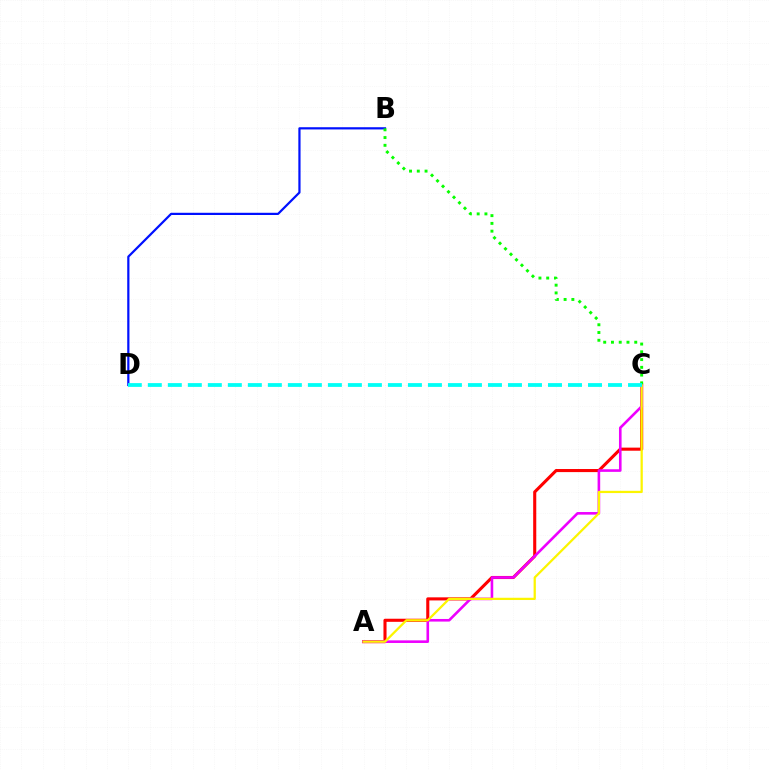{('A', 'C'): [{'color': '#ff0000', 'line_style': 'solid', 'thickness': 2.22}, {'color': '#ee00ff', 'line_style': 'solid', 'thickness': 1.88}, {'color': '#fcf500', 'line_style': 'solid', 'thickness': 1.62}], ('B', 'D'): [{'color': '#0010ff', 'line_style': 'solid', 'thickness': 1.59}], ('B', 'C'): [{'color': '#08ff00', 'line_style': 'dotted', 'thickness': 2.11}], ('C', 'D'): [{'color': '#00fff6', 'line_style': 'dashed', 'thickness': 2.72}]}